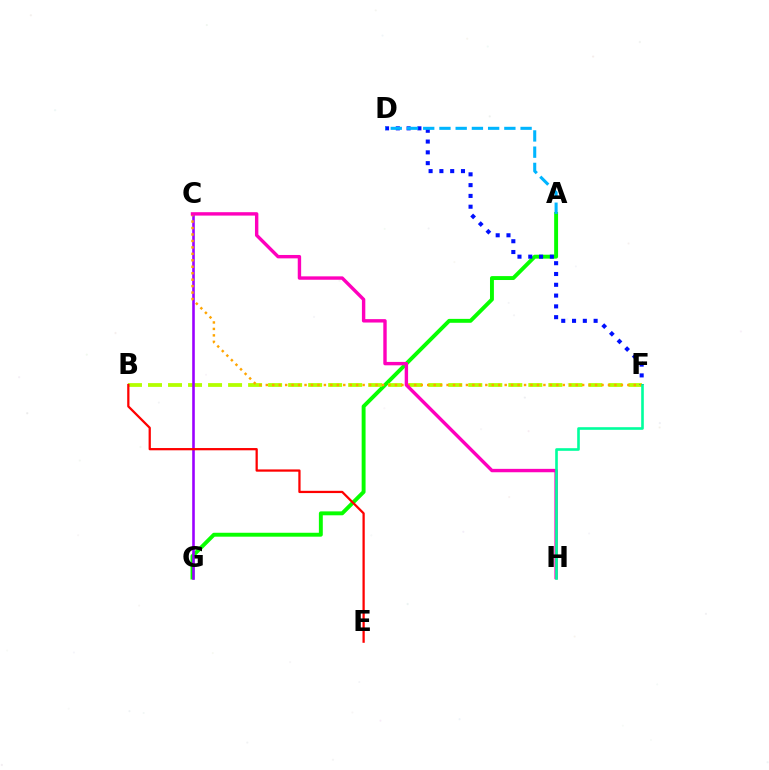{('A', 'G'): [{'color': '#08ff00', 'line_style': 'solid', 'thickness': 2.82}], ('B', 'F'): [{'color': '#b3ff00', 'line_style': 'dashed', 'thickness': 2.72}], ('C', 'G'): [{'color': '#9b00ff', 'line_style': 'solid', 'thickness': 1.87}], ('D', 'F'): [{'color': '#0010ff', 'line_style': 'dotted', 'thickness': 2.93}], ('C', 'F'): [{'color': '#ffa500', 'line_style': 'dotted', 'thickness': 1.75}], ('B', 'E'): [{'color': '#ff0000', 'line_style': 'solid', 'thickness': 1.63}], ('A', 'D'): [{'color': '#00b5ff', 'line_style': 'dashed', 'thickness': 2.2}], ('C', 'H'): [{'color': '#ff00bd', 'line_style': 'solid', 'thickness': 2.45}], ('F', 'H'): [{'color': '#00ff9d', 'line_style': 'solid', 'thickness': 1.89}]}